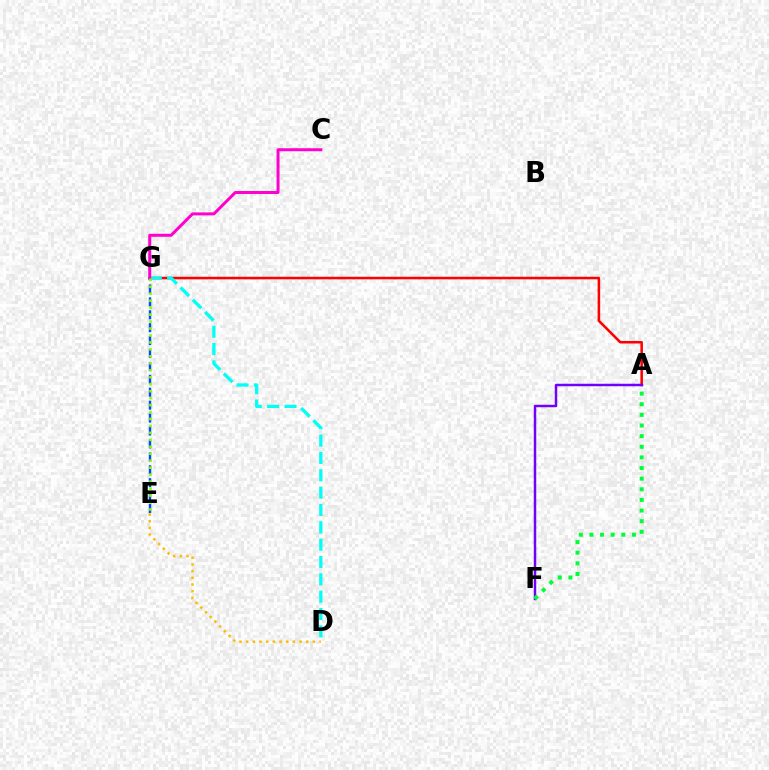{('E', 'G'): [{'color': '#004bff', 'line_style': 'dashed', 'thickness': 1.75}, {'color': '#84ff00', 'line_style': 'dotted', 'thickness': 1.89}], ('A', 'G'): [{'color': '#ff0000', 'line_style': 'solid', 'thickness': 1.83}], ('A', 'F'): [{'color': '#7200ff', 'line_style': 'solid', 'thickness': 1.77}, {'color': '#00ff39', 'line_style': 'dotted', 'thickness': 2.89}], ('D', 'G'): [{'color': '#00fff6', 'line_style': 'dashed', 'thickness': 2.36}], ('C', 'G'): [{'color': '#ff00cf', 'line_style': 'solid', 'thickness': 2.16}], ('D', 'E'): [{'color': '#ffbd00', 'line_style': 'dotted', 'thickness': 1.81}]}